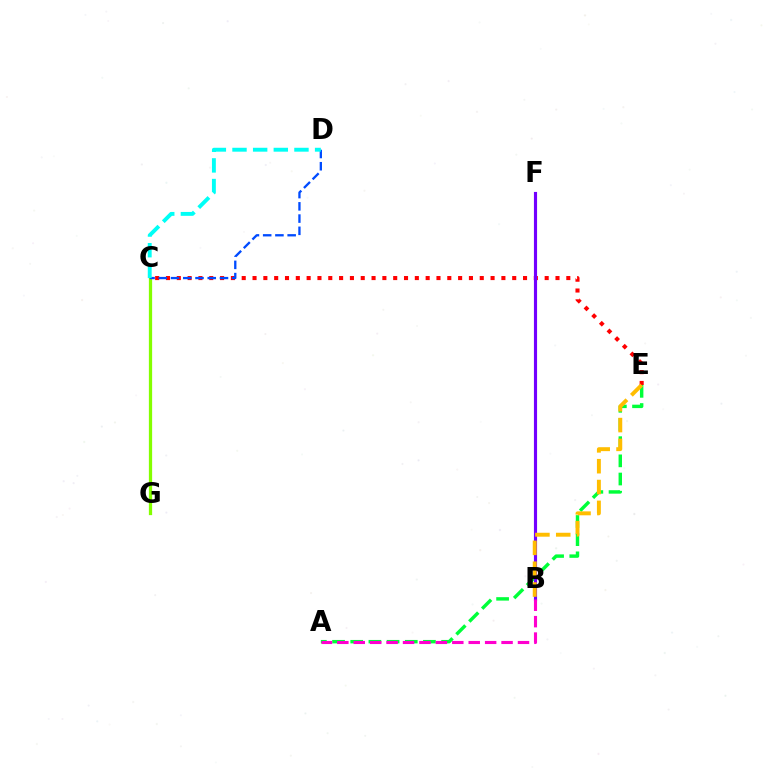{('C', 'G'): [{'color': '#84ff00', 'line_style': 'solid', 'thickness': 2.34}], ('A', 'E'): [{'color': '#00ff39', 'line_style': 'dashed', 'thickness': 2.47}], ('C', 'E'): [{'color': '#ff0000', 'line_style': 'dotted', 'thickness': 2.94}], ('C', 'D'): [{'color': '#004bff', 'line_style': 'dashed', 'thickness': 1.66}, {'color': '#00fff6', 'line_style': 'dashed', 'thickness': 2.81}], ('B', 'F'): [{'color': '#7200ff', 'line_style': 'solid', 'thickness': 2.26}], ('A', 'B'): [{'color': '#ff00cf', 'line_style': 'dashed', 'thickness': 2.23}], ('B', 'E'): [{'color': '#ffbd00', 'line_style': 'dashed', 'thickness': 2.83}]}